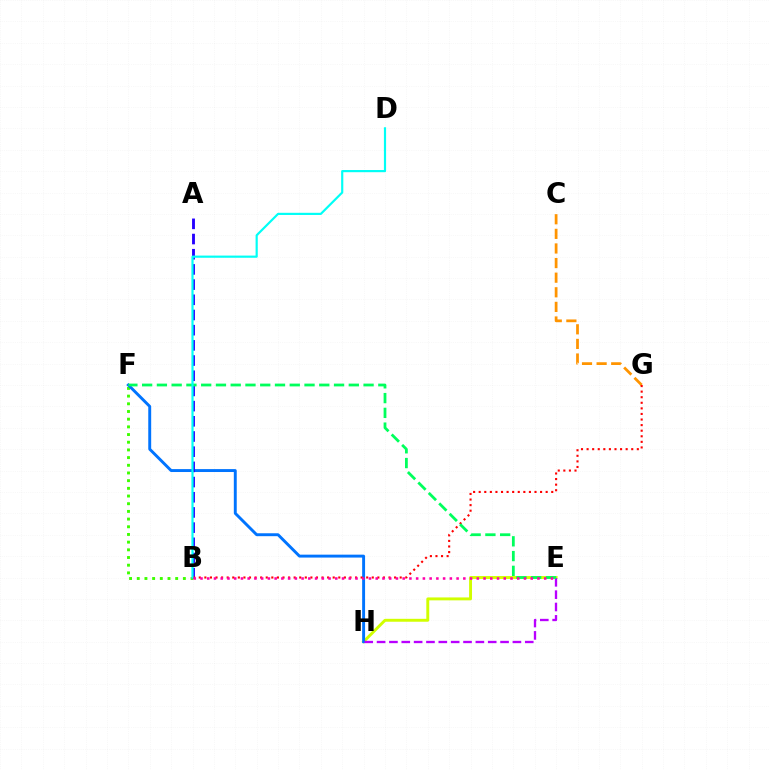{('B', 'F'): [{'color': '#3dff00', 'line_style': 'dotted', 'thickness': 2.09}], ('E', 'H'): [{'color': '#d1ff00', 'line_style': 'solid', 'thickness': 2.1}, {'color': '#b900ff', 'line_style': 'dashed', 'thickness': 1.68}], ('F', 'H'): [{'color': '#0074ff', 'line_style': 'solid', 'thickness': 2.1}], ('A', 'B'): [{'color': '#2500ff', 'line_style': 'dashed', 'thickness': 2.06}], ('C', 'G'): [{'color': '#ff9400', 'line_style': 'dashed', 'thickness': 1.98}], ('B', 'G'): [{'color': '#ff0000', 'line_style': 'dotted', 'thickness': 1.52}], ('E', 'F'): [{'color': '#00ff5c', 'line_style': 'dashed', 'thickness': 2.01}], ('B', 'D'): [{'color': '#00fff6', 'line_style': 'solid', 'thickness': 1.57}], ('B', 'E'): [{'color': '#ff00ac', 'line_style': 'dotted', 'thickness': 1.83}]}